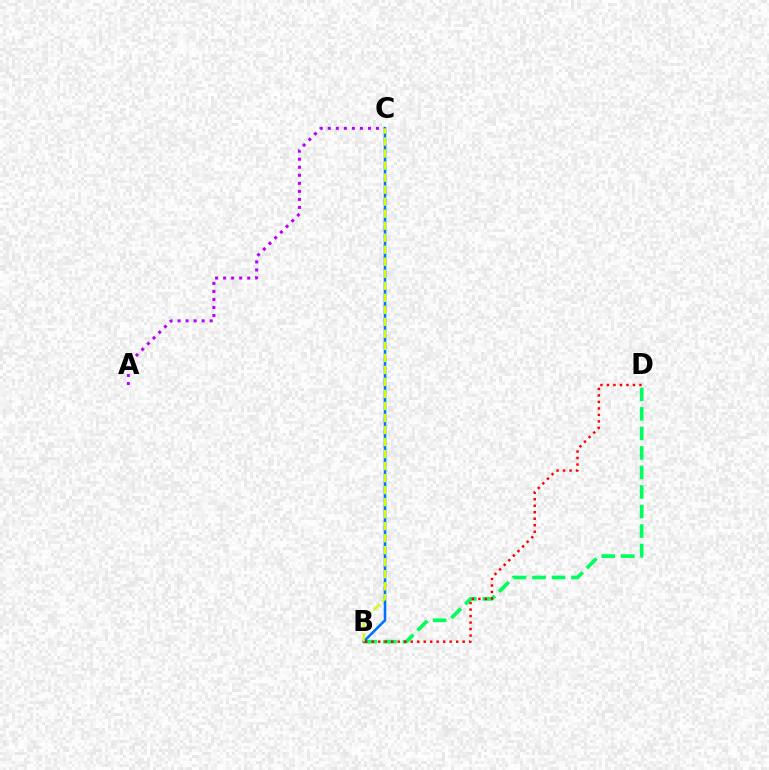{('B', 'D'): [{'color': '#00ff5c', 'line_style': 'dashed', 'thickness': 2.65}, {'color': '#ff0000', 'line_style': 'dotted', 'thickness': 1.77}], ('A', 'C'): [{'color': '#b900ff', 'line_style': 'dotted', 'thickness': 2.18}], ('B', 'C'): [{'color': '#0074ff', 'line_style': 'solid', 'thickness': 1.85}, {'color': '#d1ff00', 'line_style': 'dashed', 'thickness': 1.63}]}